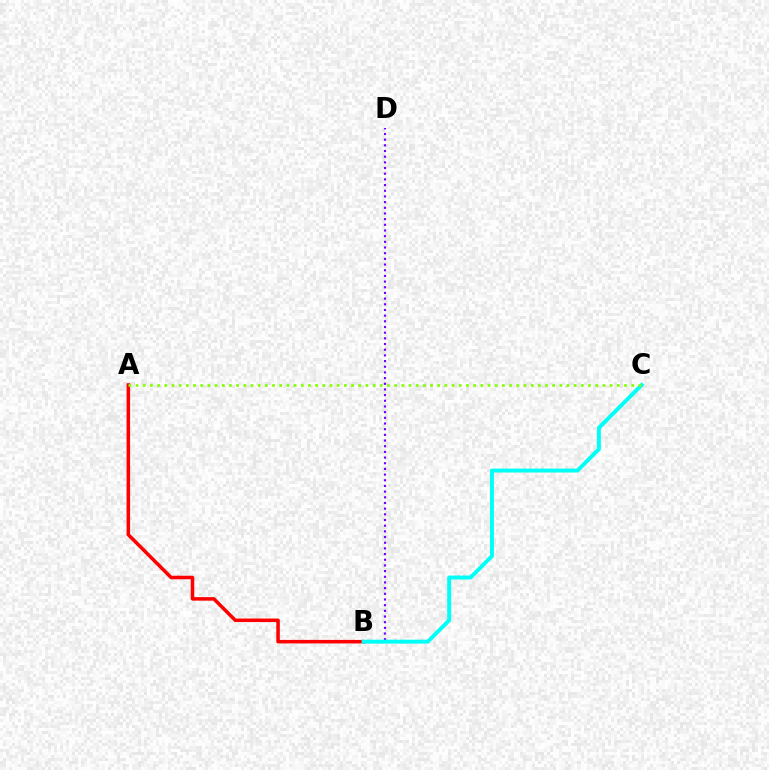{('A', 'B'): [{'color': '#ff0000', 'line_style': 'solid', 'thickness': 2.54}], ('B', 'D'): [{'color': '#7200ff', 'line_style': 'dotted', 'thickness': 1.54}], ('B', 'C'): [{'color': '#00fff6', 'line_style': 'solid', 'thickness': 2.83}], ('A', 'C'): [{'color': '#84ff00', 'line_style': 'dotted', 'thickness': 1.95}]}